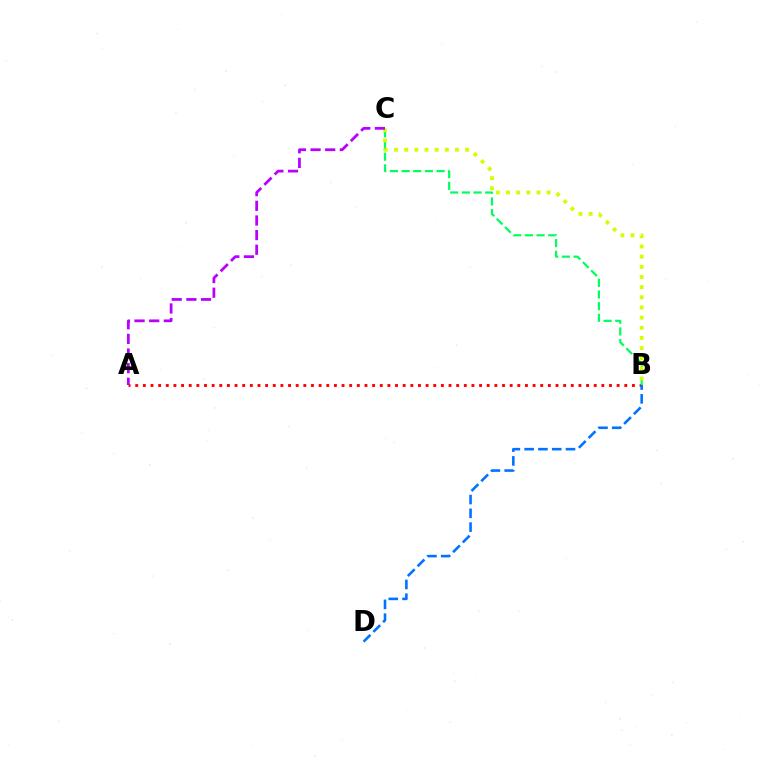{('A', 'B'): [{'color': '#ff0000', 'line_style': 'dotted', 'thickness': 2.08}], ('B', 'C'): [{'color': '#00ff5c', 'line_style': 'dashed', 'thickness': 1.58}, {'color': '#d1ff00', 'line_style': 'dotted', 'thickness': 2.76}], ('B', 'D'): [{'color': '#0074ff', 'line_style': 'dashed', 'thickness': 1.87}], ('A', 'C'): [{'color': '#b900ff', 'line_style': 'dashed', 'thickness': 1.99}]}